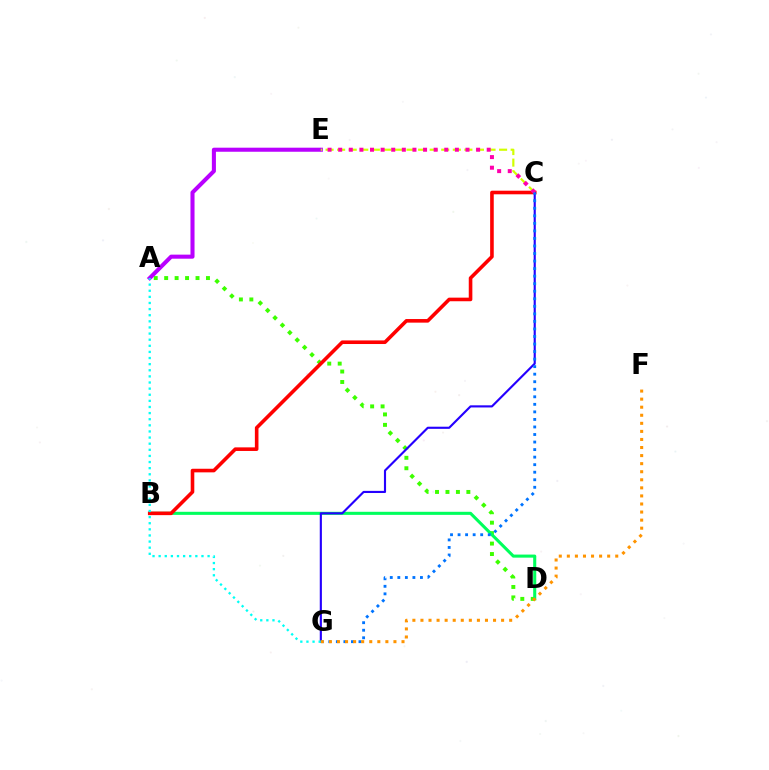{('A', 'D'): [{'color': '#3dff00', 'line_style': 'dotted', 'thickness': 2.84}], ('B', 'D'): [{'color': '#00ff5c', 'line_style': 'solid', 'thickness': 2.21}], ('B', 'C'): [{'color': '#ff0000', 'line_style': 'solid', 'thickness': 2.59}], ('A', 'E'): [{'color': '#b900ff', 'line_style': 'solid', 'thickness': 2.92}], ('C', 'G'): [{'color': '#2500ff', 'line_style': 'solid', 'thickness': 1.54}, {'color': '#0074ff', 'line_style': 'dotted', 'thickness': 2.05}], ('C', 'E'): [{'color': '#d1ff00', 'line_style': 'dashed', 'thickness': 1.57}, {'color': '#ff00ac', 'line_style': 'dotted', 'thickness': 2.88}], ('A', 'G'): [{'color': '#00fff6', 'line_style': 'dotted', 'thickness': 1.66}], ('F', 'G'): [{'color': '#ff9400', 'line_style': 'dotted', 'thickness': 2.19}]}